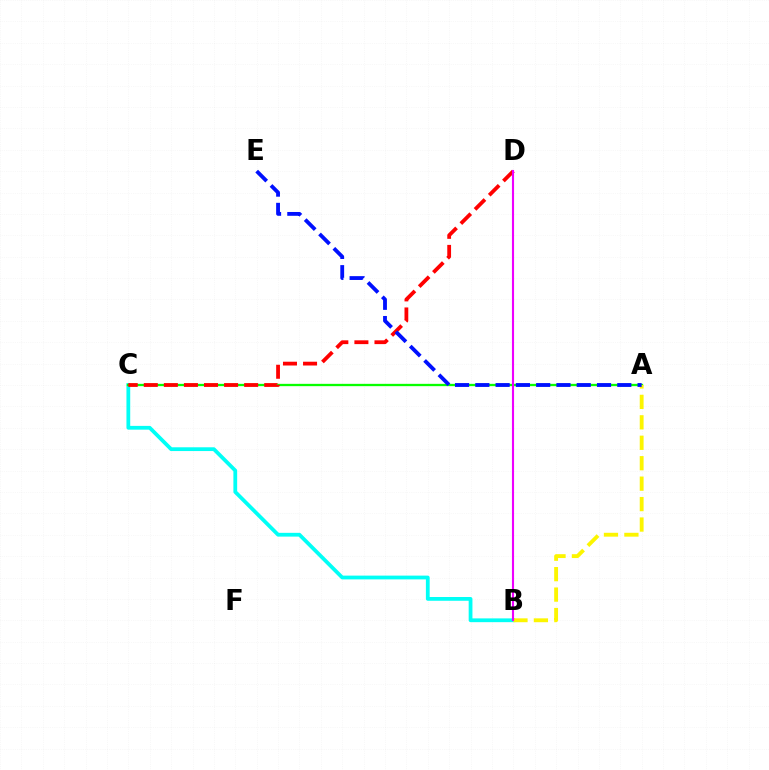{('B', 'C'): [{'color': '#00fff6', 'line_style': 'solid', 'thickness': 2.72}], ('A', 'C'): [{'color': '#08ff00', 'line_style': 'solid', 'thickness': 1.66}], ('A', 'B'): [{'color': '#fcf500', 'line_style': 'dashed', 'thickness': 2.78}], ('C', 'D'): [{'color': '#ff0000', 'line_style': 'dashed', 'thickness': 2.73}], ('B', 'D'): [{'color': '#ee00ff', 'line_style': 'solid', 'thickness': 1.53}], ('A', 'E'): [{'color': '#0010ff', 'line_style': 'dashed', 'thickness': 2.76}]}